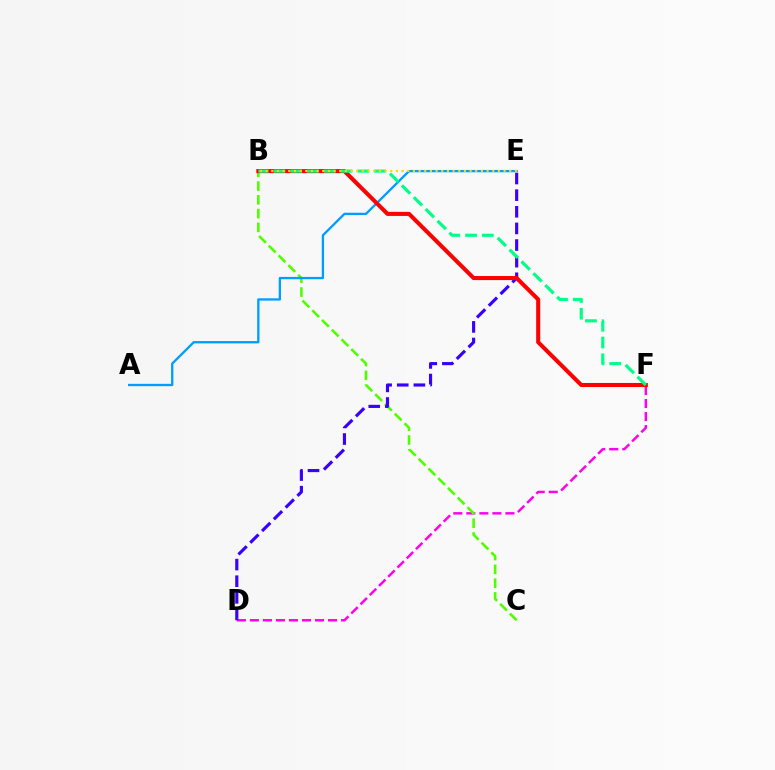{('D', 'F'): [{'color': '#ff00ed', 'line_style': 'dashed', 'thickness': 1.77}], ('B', 'C'): [{'color': '#4fff00', 'line_style': 'dashed', 'thickness': 1.87}], ('D', 'E'): [{'color': '#3700ff', 'line_style': 'dashed', 'thickness': 2.26}], ('A', 'E'): [{'color': '#009eff', 'line_style': 'solid', 'thickness': 1.67}], ('B', 'F'): [{'color': '#ff0000', 'line_style': 'solid', 'thickness': 2.92}, {'color': '#00ff86', 'line_style': 'dashed', 'thickness': 2.28}], ('B', 'E'): [{'color': '#ffd500', 'line_style': 'dotted', 'thickness': 1.54}]}